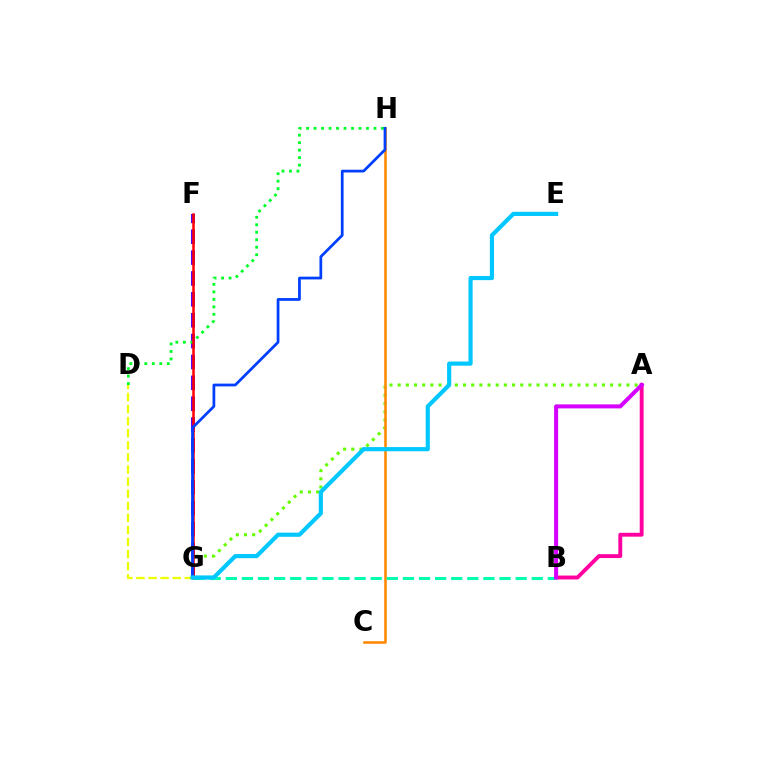{('A', 'B'): [{'color': '#ff00a0', 'line_style': 'solid', 'thickness': 2.79}, {'color': '#d600ff', 'line_style': 'solid', 'thickness': 2.9}], ('F', 'G'): [{'color': '#4f00ff', 'line_style': 'dashed', 'thickness': 2.84}, {'color': '#ff0000', 'line_style': 'solid', 'thickness': 1.82}], ('D', 'H'): [{'color': '#00ff27', 'line_style': 'dotted', 'thickness': 2.03}], ('A', 'G'): [{'color': '#66ff00', 'line_style': 'dotted', 'thickness': 2.22}], ('D', 'G'): [{'color': '#eeff00', 'line_style': 'dashed', 'thickness': 1.64}], ('C', 'H'): [{'color': '#ff8800', 'line_style': 'solid', 'thickness': 1.83}], ('B', 'G'): [{'color': '#00ffaf', 'line_style': 'dashed', 'thickness': 2.19}], ('G', 'H'): [{'color': '#003fff', 'line_style': 'solid', 'thickness': 1.98}], ('E', 'G'): [{'color': '#00c7ff', 'line_style': 'solid', 'thickness': 2.99}]}